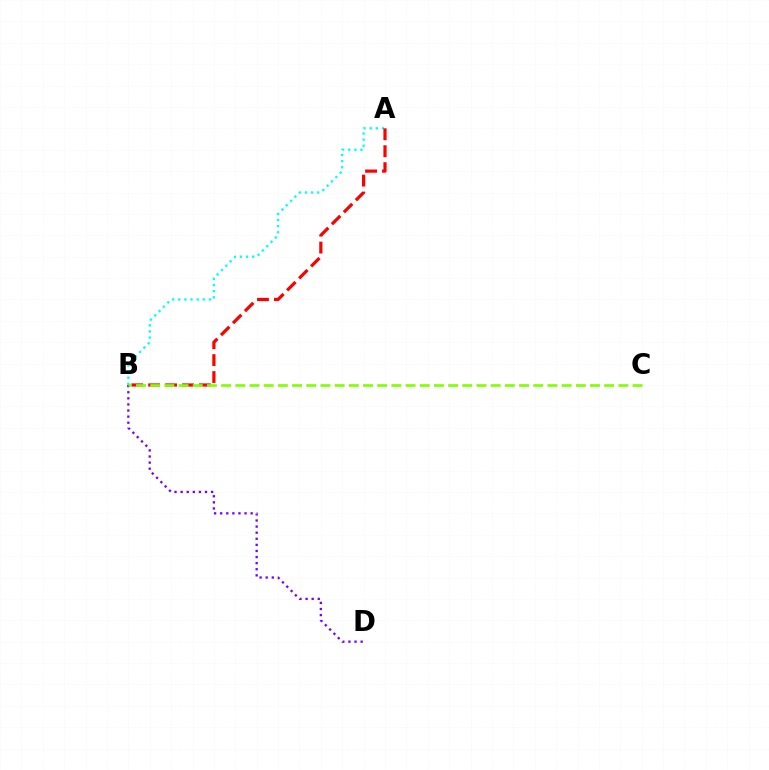{('A', 'B'): [{'color': '#00fff6', 'line_style': 'dotted', 'thickness': 1.66}, {'color': '#ff0000', 'line_style': 'dashed', 'thickness': 2.3}], ('B', 'D'): [{'color': '#7200ff', 'line_style': 'dotted', 'thickness': 1.66}], ('B', 'C'): [{'color': '#84ff00', 'line_style': 'dashed', 'thickness': 1.93}]}